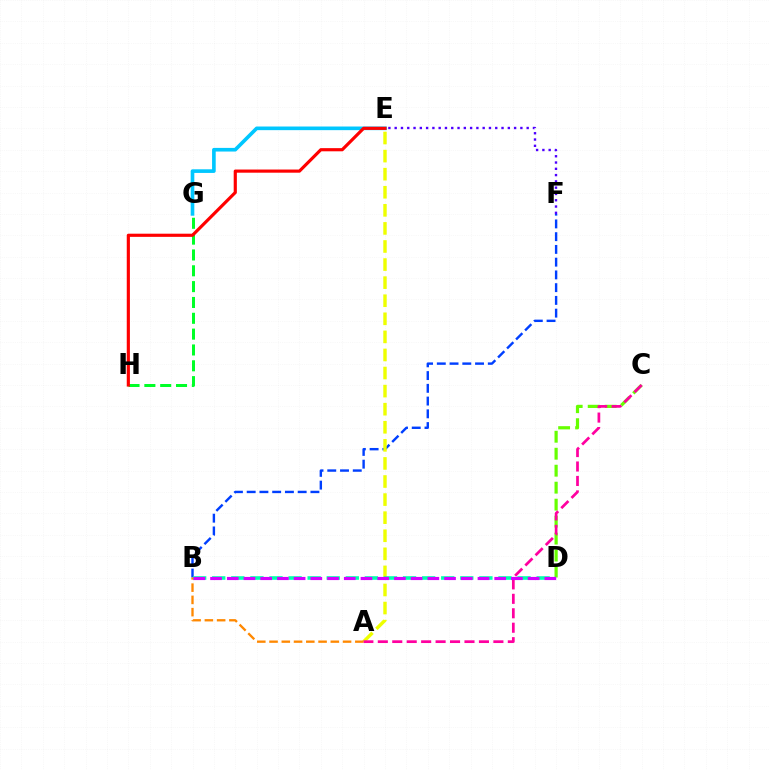{('B', 'F'): [{'color': '#003fff', 'line_style': 'dashed', 'thickness': 1.73}], ('A', 'E'): [{'color': '#eeff00', 'line_style': 'dashed', 'thickness': 2.46}], ('E', 'G'): [{'color': '#00c7ff', 'line_style': 'solid', 'thickness': 2.62}], ('E', 'F'): [{'color': '#4f00ff', 'line_style': 'dotted', 'thickness': 1.71}], ('C', 'D'): [{'color': '#66ff00', 'line_style': 'dashed', 'thickness': 2.31}], ('B', 'D'): [{'color': '#00ffaf', 'line_style': 'dashed', 'thickness': 2.59}, {'color': '#d600ff', 'line_style': 'dashed', 'thickness': 2.27}], ('A', 'B'): [{'color': '#ff8800', 'line_style': 'dashed', 'thickness': 1.66}], ('G', 'H'): [{'color': '#00ff27', 'line_style': 'dashed', 'thickness': 2.15}], ('E', 'H'): [{'color': '#ff0000', 'line_style': 'solid', 'thickness': 2.28}], ('A', 'C'): [{'color': '#ff00a0', 'line_style': 'dashed', 'thickness': 1.96}]}